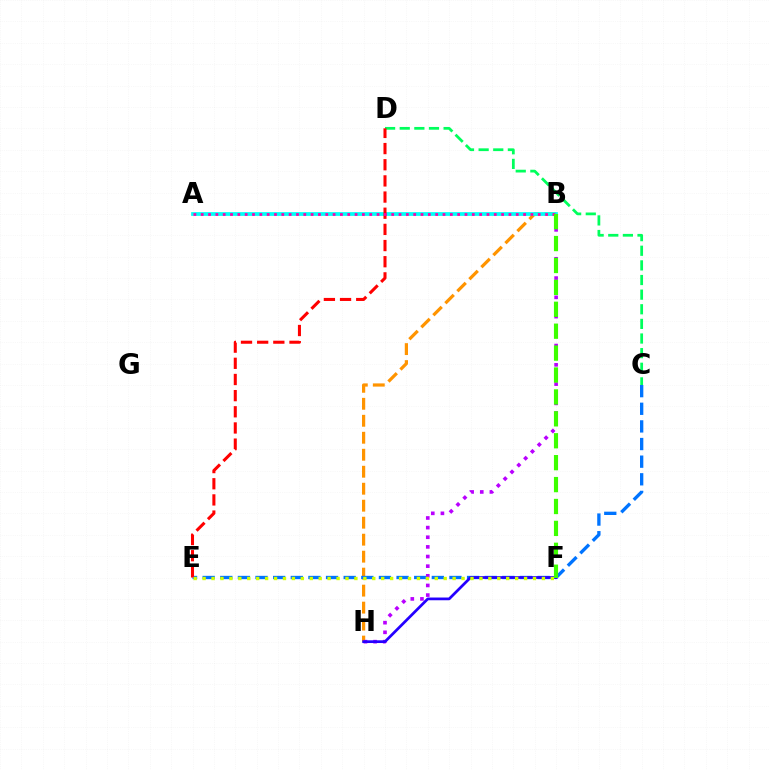{('B', 'H'): [{'color': '#ff9400', 'line_style': 'dashed', 'thickness': 2.31}, {'color': '#b900ff', 'line_style': 'dotted', 'thickness': 2.62}], ('A', 'B'): [{'color': '#00fff6', 'line_style': 'solid', 'thickness': 2.7}, {'color': '#ff00ac', 'line_style': 'dotted', 'thickness': 1.99}], ('C', 'D'): [{'color': '#00ff5c', 'line_style': 'dashed', 'thickness': 1.99}], ('C', 'E'): [{'color': '#0074ff', 'line_style': 'dashed', 'thickness': 2.39}], ('D', 'E'): [{'color': '#ff0000', 'line_style': 'dashed', 'thickness': 2.2}], ('F', 'H'): [{'color': '#2500ff', 'line_style': 'solid', 'thickness': 1.97}], ('B', 'F'): [{'color': '#3dff00', 'line_style': 'dashed', 'thickness': 2.98}], ('E', 'F'): [{'color': '#d1ff00', 'line_style': 'dotted', 'thickness': 2.43}]}